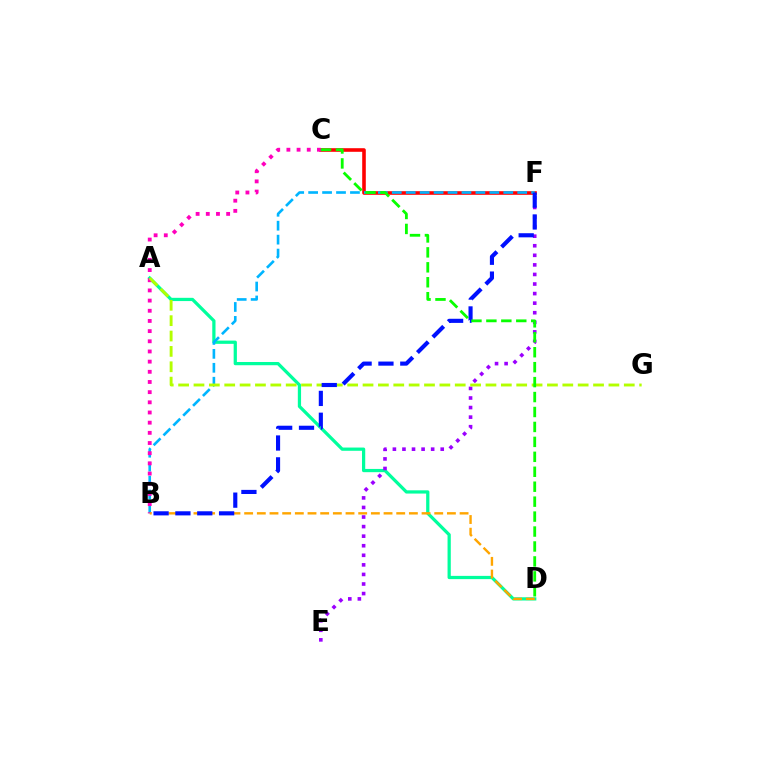{('C', 'F'): [{'color': '#ff0000', 'line_style': 'solid', 'thickness': 2.59}], ('A', 'D'): [{'color': '#00ff9d', 'line_style': 'solid', 'thickness': 2.33}], ('B', 'F'): [{'color': '#00b5ff', 'line_style': 'dashed', 'thickness': 1.89}, {'color': '#0010ff', 'line_style': 'dashed', 'thickness': 2.97}], ('B', 'C'): [{'color': '#ff00bd', 'line_style': 'dotted', 'thickness': 2.76}], ('B', 'D'): [{'color': '#ffa500', 'line_style': 'dashed', 'thickness': 1.72}], ('E', 'F'): [{'color': '#9b00ff', 'line_style': 'dotted', 'thickness': 2.6}], ('A', 'G'): [{'color': '#b3ff00', 'line_style': 'dashed', 'thickness': 2.09}], ('C', 'D'): [{'color': '#08ff00', 'line_style': 'dashed', 'thickness': 2.03}]}